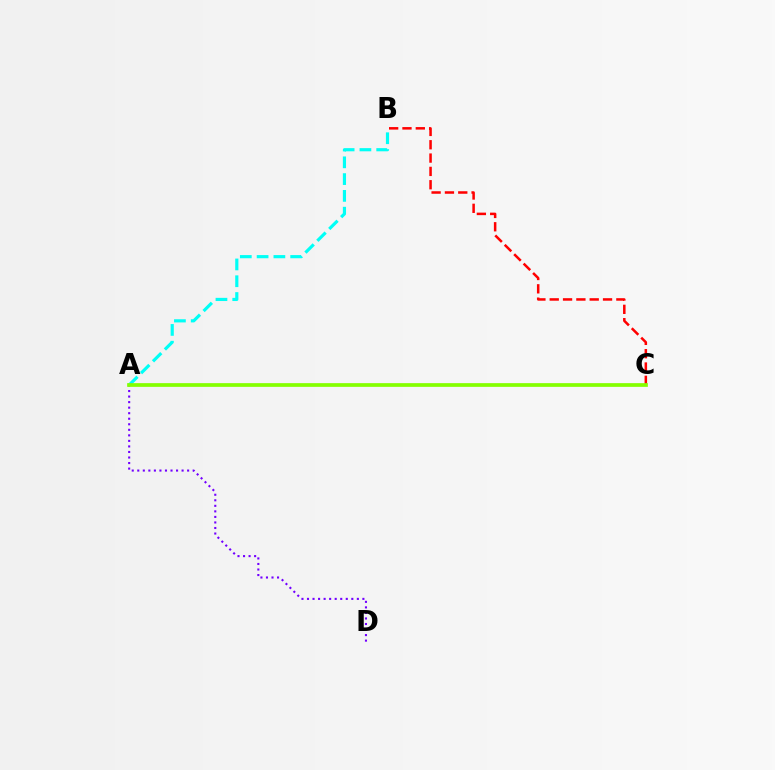{('A', 'B'): [{'color': '#00fff6', 'line_style': 'dashed', 'thickness': 2.28}], ('A', 'D'): [{'color': '#7200ff', 'line_style': 'dotted', 'thickness': 1.5}], ('B', 'C'): [{'color': '#ff0000', 'line_style': 'dashed', 'thickness': 1.81}], ('A', 'C'): [{'color': '#84ff00', 'line_style': 'solid', 'thickness': 2.67}]}